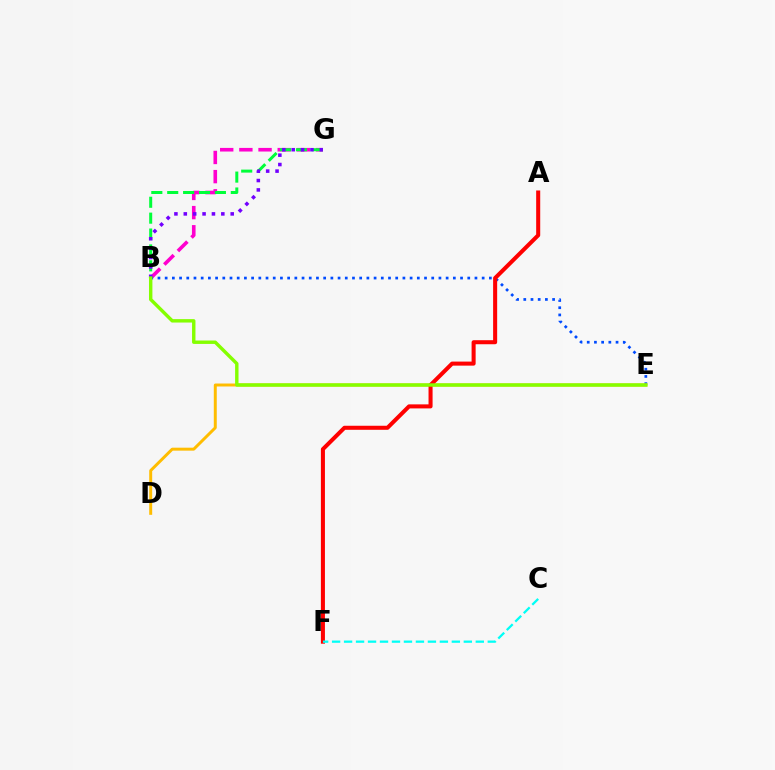{('B', 'G'): [{'color': '#ff00cf', 'line_style': 'dashed', 'thickness': 2.6}, {'color': '#00ff39', 'line_style': 'dashed', 'thickness': 2.16}, {'color': '#7200ff', 'line_style': 'dotted', 'thickness': 2.55}], ('B', 'E'): [{'color': '#004bff', 'line_style': 'dotted', 'thickness': 1.96}, {'color': '#84ff00', 'line_style': 'solid', 'thickness': 2.46}], ('D', 'E'): [{'color': '#ffbd00', 'line_style': 'solid', 'thickness': 2.13}], ('A', 'F'): [{'color': '#ff0000', 'line_style': 'solid', 'thickness': 2.91}], ('C', 'F'): [{'color': '#00fff6', 'line_style': 'dashed', 'thickness': 1.63}]}